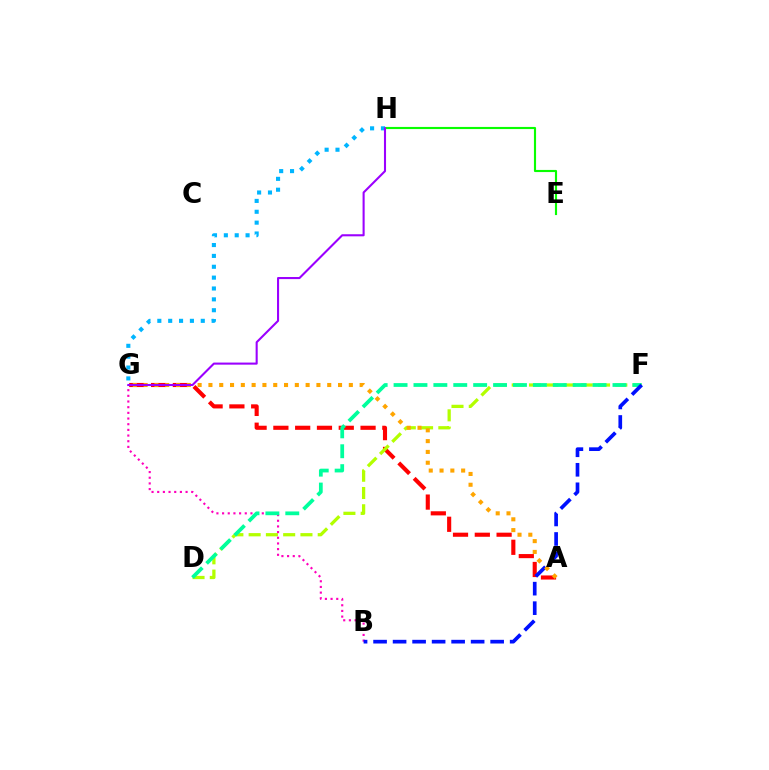{('E', 'H'): [{'color': '#08ff00', 'line_style': 'solid', 'thickness': 1.54}], ('A', 'G'): [{'color': '#ff0000', 'line_style': 'dashed', 'thickness': 2.96}, {'color': '#ffa500', 'line_style': 'dotted', 'thickness': 2.93}], ('D', 'F'): [{'color': '#b3ff00', 'line_style': 'dashed', 'thickness': 2.35}, {'color': '#00ff9d', 'line_style': 'dashed', 'thickness': 2.7}], ('B', 'G'): [{'color': '#ff00bd', 'line_style': 'dotted', 'thickness': 1.54}], ('B', 'F'): [{'color': '#0010ff', 'line_style': 'dashed', 'thickness': 2.65}], ('G', 'H'): [{'color': '#00b5ff', 'line_style': 'dotted', 'thickness': 2.95}, {'color': '#9b00ff', 'line_style': 'solid', 'thickness': 1.5}]}